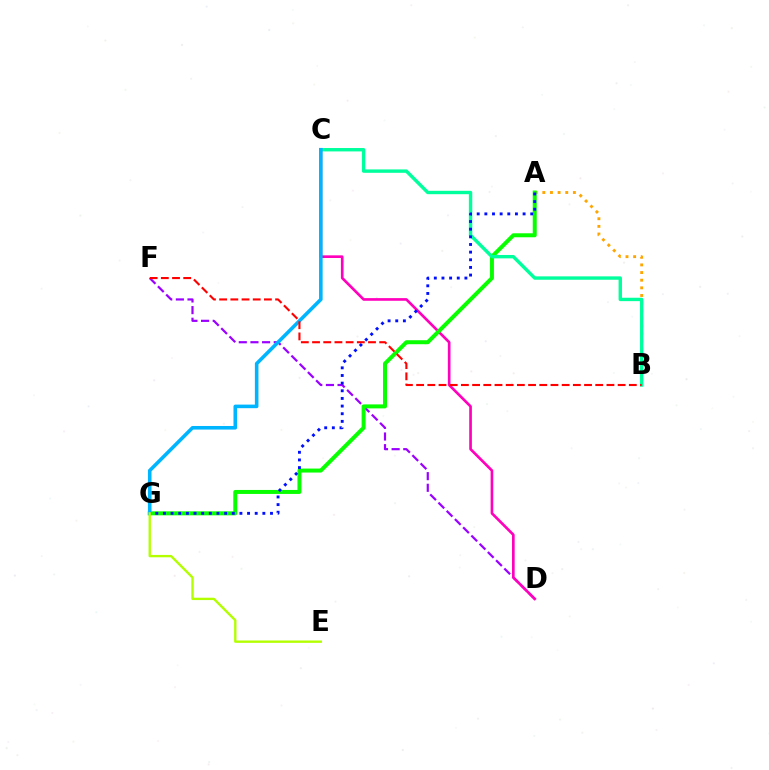{('A', 'B'): [{'color': '#ffa500', 'line_style': 'dotted', 'thickness': 2.08}], ('D', 'F'): [{'color': '#9b00ff', 'line_style': 'dashed', 'thickness': 1.58}], ('C', 'D'): [{'color': '#ff00bd', 'line_style': 'solid', 'thickness': 1.92}], ('A', 'G'): [{'color': '#08ff00', 'line_style': 'solid', 'thickness': 2.87}, {'color': '#0010ff', 'line_style': 'dotted', 'thickness': 2.08}], ('B', 'C'): [{'color': '#00ff9d', 'line_style': 'solid', 'thickness': 2.44}], ('C', 'G'): [{'color': '#00b5ff', 'line_style': 'solid', 'thickness': 2.58}], ('E', 'G'): [{'color': '#b3ff00', 'line_style': 'solid', 'thickness': 1.7}], ('B', 'F'): [{'color': '#ff0000', 'line_style': 'dashed', 'thickness': 1.52}]}